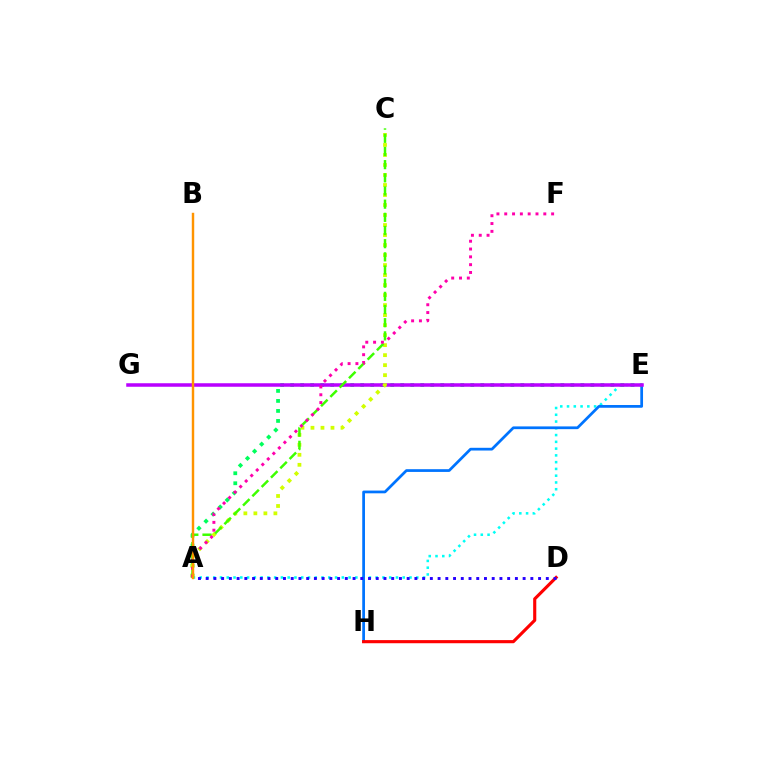{('A', 'E'): [{'color': '#00fff6', 'line_style': 'dotted', 'thickness': 1.84}, {'color': '#00ff5c', 'line_style': 'dotted', 'thickness': 2.72}], ('E', 'H'): [{'color': '#0074ff', 'line_style': 'solid', 'thickness': 1.97}], ('E', 'G'): [{'color': '#b900ff', 'line_style': 'solid', 'thickness': 2.53}], ('A', 'C'): [{'color': '#d1ff00', 'line_style': 'dotted', 'thickness': 2.72}, {'color': '#3dff00', 'line_style': 'dashed', 'thickness': 1.79}], ('A', 'F'): [{'color': '#ff00ac', 'line_style': 'dotted', 'thickness': 2.12}], ('A', 'B'): [{'color': '#ff9400', 'line_style': 'solid', 'thickness': 1.75}], ('D', 'H'): [{'color': '#ff0000', 'line_style': 'solid', 'thickness': 2.25}], ('A', 'D'): [{'color': '#2500ff', 'line_style': 'dotted', 'thickness': 2.1}]}